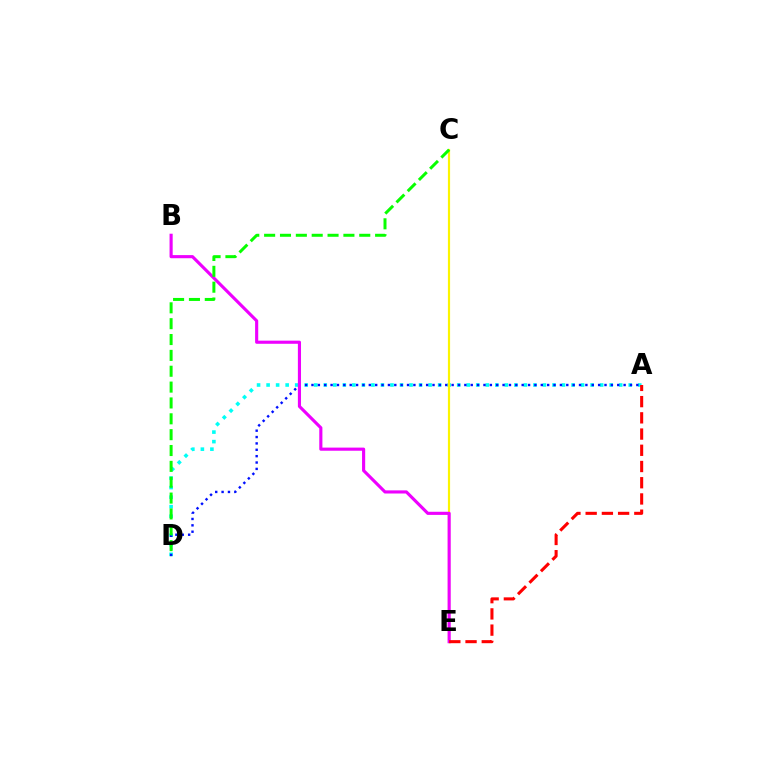{('A', 'D'): [{'color': '#00fff6', 'line_style': 'dotted', 'thickness': 2.59}, {'color': '#0010ff', 'line_style': 'dotted', 'thickness': 1.73}], ('C', 'E'): [{'color': '#fcf500', 'line_style': 'solid', 'thickness': 1.58}], ('B', 'E'): [{'color': '#ee00ff', 'line_style': 'solid', 'thickness': 2.25}], ('C', 'D'): [{'color': '#08ff00', 'line_style': 'dashed', 'thickness': 2.15}], ('A', 'E'): [{'color': '#ff0000', 'line_style': 'dashed', 'thickness': 2.2}]}